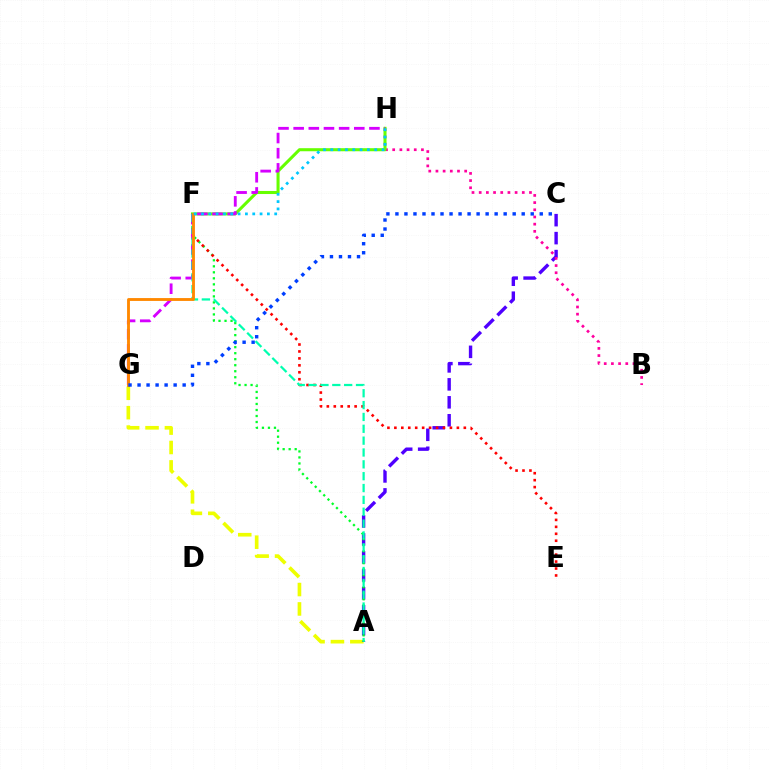{('A', 'G'): [{'color': '#eeff00', 'line_style': 'dashed', 'thickness': 2.64}], ('A', 'C'): [{'color': '#4f00ff', 'line_style': 'dashed', 'thickness': 2.44}], ('B', 'H'): [{'color': '#ff00a0', 'line_style': 'dotted', 'thickness': 1.95}], ('F', 'H'): [{'color': '#66ff00', 'line_style': 'solid', 'thickness': 2.2}, {'color': '#00c7ff', 'line_style': 'dotted', 'thickness': 1.99}], ('A', 'F'): [{'color': '#00ff27', 'line_style': 'dotted', 'thickness': 1.63}, {'color': '#00ffaf', 'line_style': 'dashed', 'thickness': 1.61}], ('E', 'F'): [{'color': '#ff0000', 'line_style': 'dotted', 'thickness': 1.89}], ('G', 'H'): [{'color': '#d600ff', 'line_style': 'dashed', 'thickness': 2.06}], ('F', 'G'): [{'color': '#ff8800', 'line_style': 'solid', 'thickness': 2.06}], ('C', 'G'): [{'color': '#003fff', 'line_style': 'dotted', 'thickness': 2.45}]}